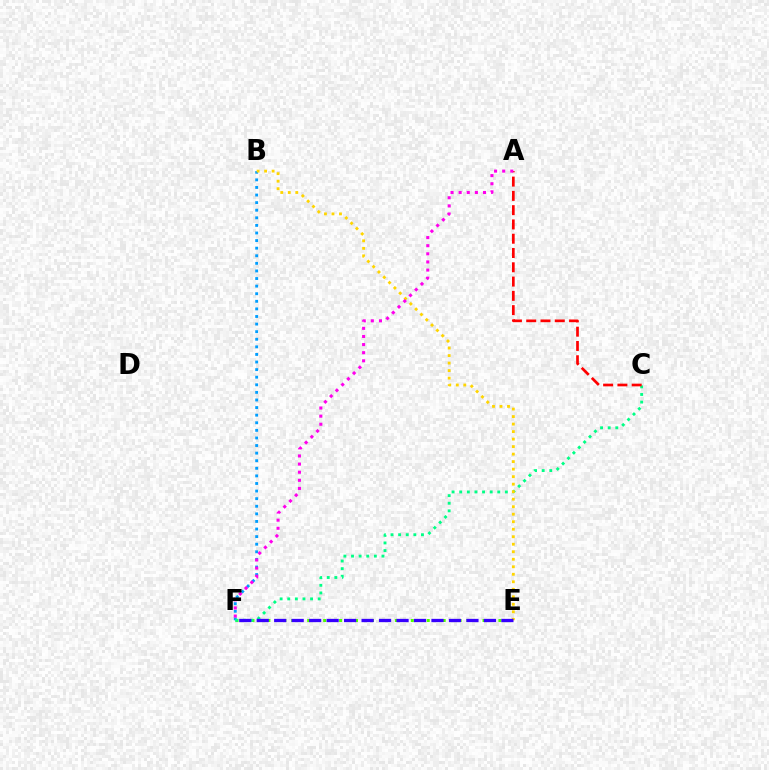{('E', 'F'): [{'color': '#4fff00', 'line_style': 'dotted', 'thickness': 2.16}, {'color': '#3700ff', 'line_style': 'dashed', 'thickness': 2.37}], ('B', 'F'): [{'color': '#009eff', 'line_style': 'dotted', 'thickness': 2.06}], ('C', 'F'): [{'color': '#00ff86', 'line_style': 'dotted', 'thickness': 2.07}], ('A', 'C'): [{'color': '#ff0000', 'line_style': 'dashed', 'thickness': 1.94}], ('B', 'E'): [{'color': '#ffd500', 'line_style': 'dotted', 'thickness': 2.04}], ('A', 'F'): [{'color': '#ff00ed', 'line_style': 'dotted', 'thickness': 2.21}]}